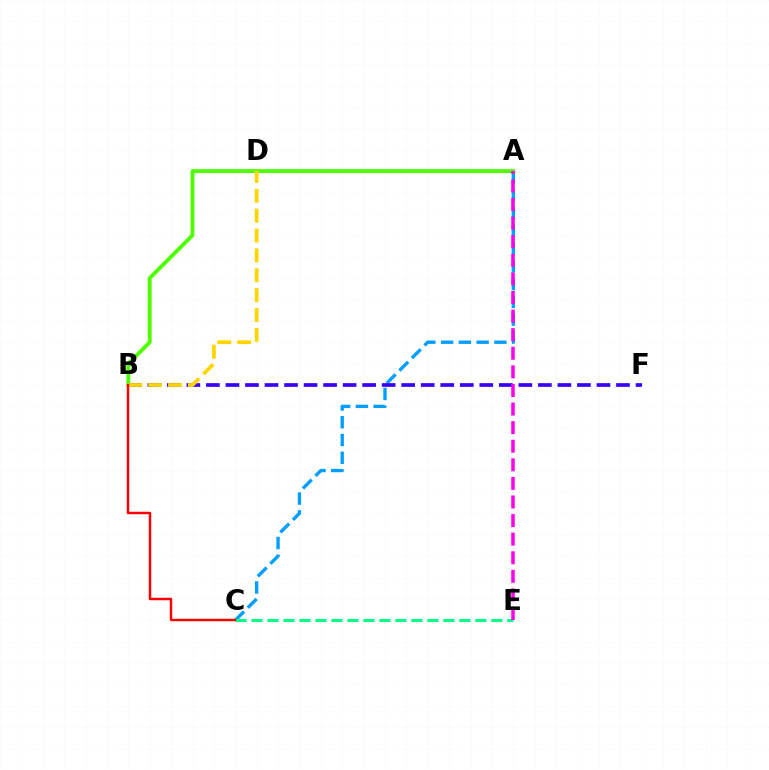{('A', 'C'): [{'color': '#009eff', 'line_style': 'dashed', 'thickness': 2.41}], ('B', 'F'): [{'color': '#3700ff', 'line_style': 'dashed', 'thickness': 2.65}], ('C', 'E'): [{'color': '#00ff86', 'line_style': 'dashed', 'thickness': 2.17}], ('A', 'B'): [{'color': '#4fff00', 'line_style': 'solid', 'thickness': 2.78}], ('A', 'E'): [{'color': '#ff00ed', 'line_style': 'dashed', 'thickness': 2.53}], ('B', 'D'): [{'color': '#ffd500', 'line_style': 'dashed', 'thickness': 2.7}], ('B', 'C'): [{'color': '#ff0000', 'line_style': 'solid', 'thickness': 1.77}]}